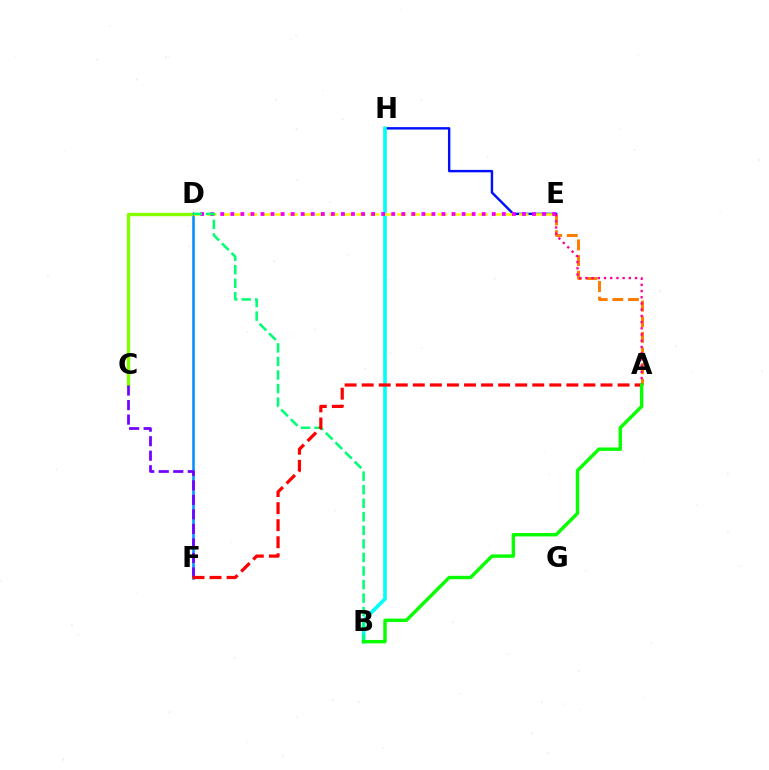{('D', 'F'): [{'color': '#008cff', 'line_style': 'solid', 'thickness': 1.82}], ('E', 'H'): [{'color': '#0010ff', 'line_style': 'solid', 'thickness': 1.74}], ('C', 'D'): [{'color': '#84ff00', 'line_style': 'solid', 'thickness': 2.43}], ('B', 'H'): [{'color': '#00fff6', 'line_style': 'solid', 'thickness': 2.61}], ('D', 'E'): [{'color': '#fcf500', 'line_style': 'dashed', 'thickness': 1.84}, {'color': '#ee00ff', 'line_style': 'dotted', 'thickness': 2.73}], ('B', 'D'): [{'color': '#00ff74', 'line_style': 'dashed', 'thickness': 1.84}], ('A', 'E'): [{'color': '#ff7c00', 'line_style': 'dashed', 'thickness': 2.13}, {'color': '#ff0094', 'line_style': 'dotted', 'thickness': 1.69}], ('C', 'F'): [{'color': '#7200ff', 'line_style': 'dashed', 'thickness': 1.97}], ('A', 'F'): [{'color': '#ff0000', 'line_style': 'dashed', 'thickness': 2.32}], ('A', 'B'): [{'color': '#08ff00', 'line_style': 'solid', 'thickness': 2.45}]}